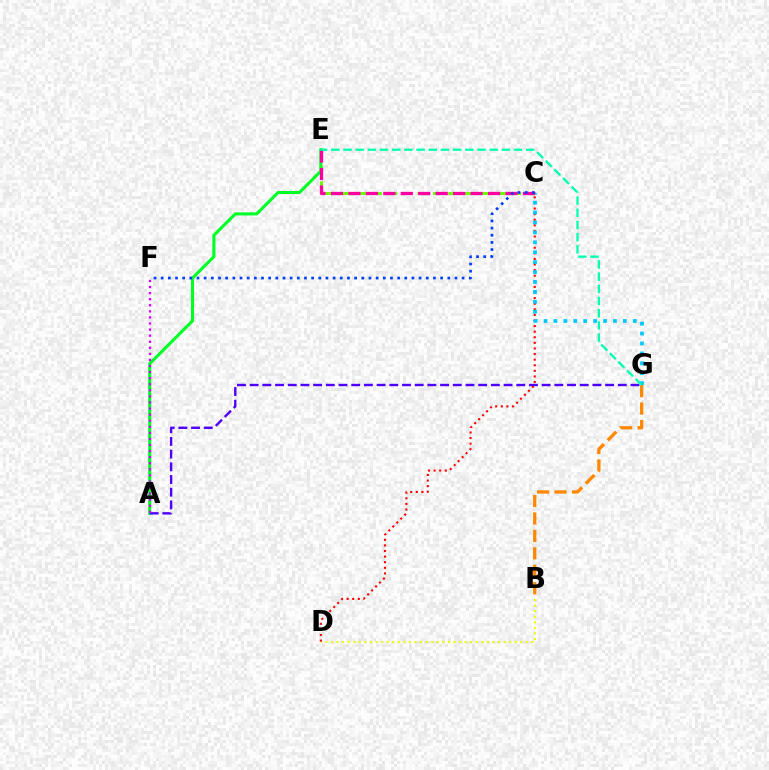{('B', 'G'): [{'color': '#ff8800', 'line_style': 'dashed', 'thickness': 2.37}], ('C', 'E'): [{'color': '#66ff00', 'line_style': 'dashed', 'thickness': 2.1}, {'color': '#ff00a0', 'line_style': 'dashed', 'thickness': 2.37}], ('B', 'D'): [{'color': '#eeff00', 'line_style': 'dotted', 'thickness': 1.51}], ('C', 'D'): [{'color': '#ff0000', 'line_style': 'dotted', 'thickness': 1.52}], ('A', 'E'): [{'color': '#00ff27', 'line_style': 'solid', 'thickness': 2.23}], ('A', 'G'): [{'color': '#4f00ff', 'line_style': 'dashed', 'thickness': 1.72}], ('C', 'G'): [{'color': '#00c7ff', 'line_style': 'dotted', 'thickness': 2.69}], ('A', 'F'): [{'color': '#d600ff', 'line_style': 'dotted', 'thickness': 1.65}], ('C', 'F'): [{'color': '#003fff', 'line_style': 'dotted', 'thickness': 1.95}], ('E', 'G'): [{'color': '#00ffaf', 'line_style': 'dashed', 'thickness': 1.65}]}